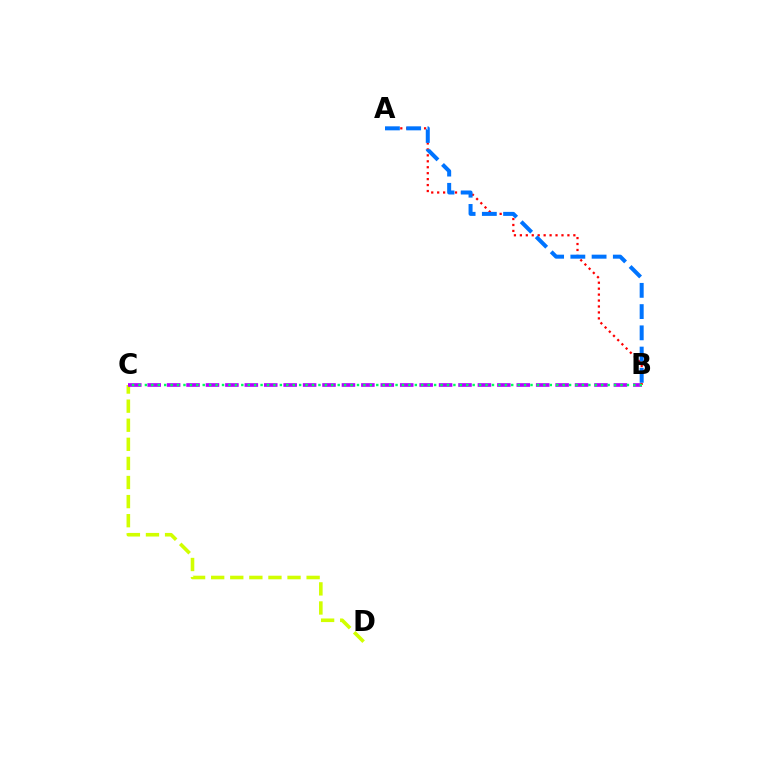{('C', 'D'): [{'color': '#d1ff00', 'line_style': 'dashed', 'thickness': 2.59}], ('B', 'C'): [{'color': '#b900ff', 'line_style': 'dashed', 'thickness': 2.64}, {'color': '#00ff5c', 'line_style': 'dotted', 'thickness': 1.75}], ('A', 'B'): [{'color': '#ff0000', 'line_style': 'dotted', 'thickness': 1.61}, {'color': '#0074ff', 'line_style': 'dashed', 'thickness': 2.89}]}